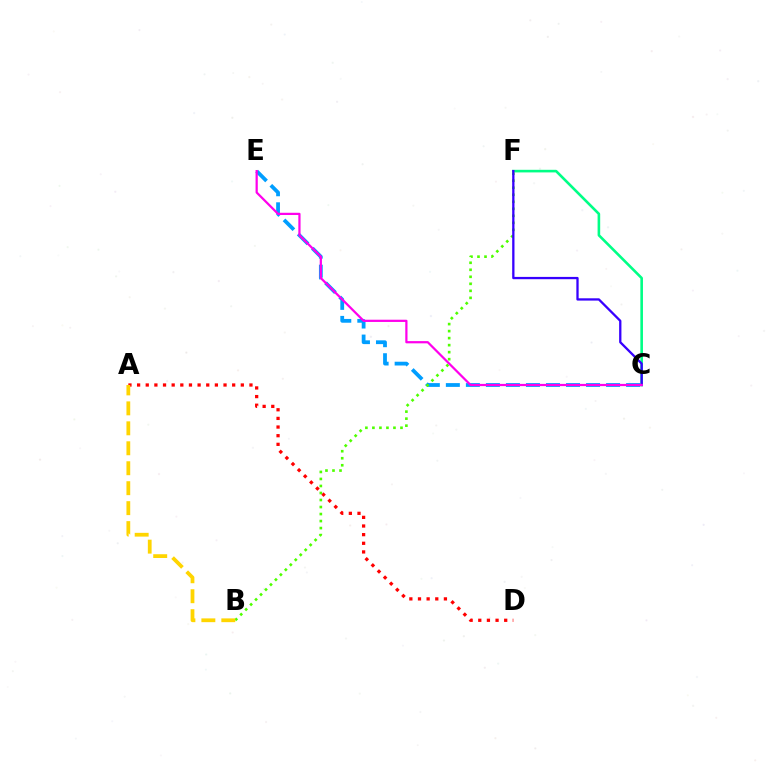{('A', 'D'): [{'color': '#ff0000', 'line_style': 'dotted', 'thickness': 2.35}], ('C', 'E'): [{'color': '#009eff', 'line_style': 'dashed', 'thickness': 2.72}, {'color': '#ff00ed', 'line_style': 'solid', 'thickness': 1.6}], ('C', 'F'): [{'color': '#00ff86', 'line_style': 'solid', 'thickness': 1.87}, {'color': '#3700ff', 'line_style': 'solid', 'thickness': 1.65}], ('B', 'F'): [{'color': '#4fff00', 'line_style': 'dotted', 'thickness': 1.91}], ('A', 'B'): [{'color': '#ffd500', 'line_style': 'dashed', 'thickness': 2.71}]}